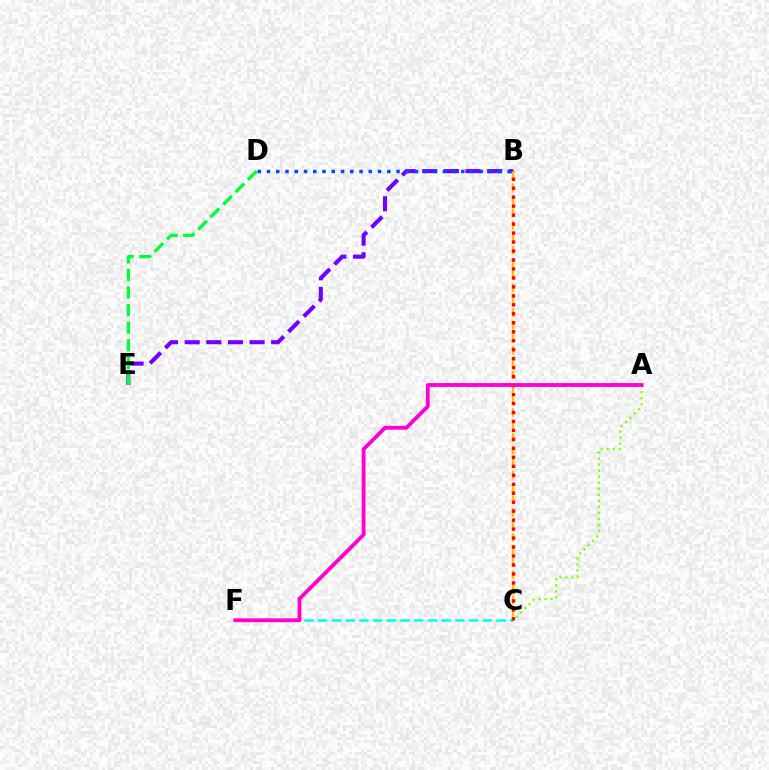{('C', 'F'): [{'color': '#00fff6', 'line_style': 'dashed', 'thickness': 1.86}], ('B', 'E'): [{'color': '#7200ff', 'line_style': 'dashed', 'thickness': 2.94}], ('B', 'C'): [{'color': '#ffbd00', 'line_style': 'dashed', 'thickness': 1.7}, {'color': '#ff0000', 'line_style': 'dotted', 'thickness': 2.44}], ('D', 'E'): [{'color': '#00ff39', 'line_style': 'dashed', 'thickness': 2.39}], ('B', 'D'): [{'color': '#004bff', 'line_style': 'dotted', 'thickness': 2.51}], ('A', 'C'): [{'color': '#84ff00', 'line_style': 'dotted', 'thickness': 1.64}], ('A', 'F'): [{'color': '#ff00cf', 'line_style': 'solid', 'thickness': 2.75}]}